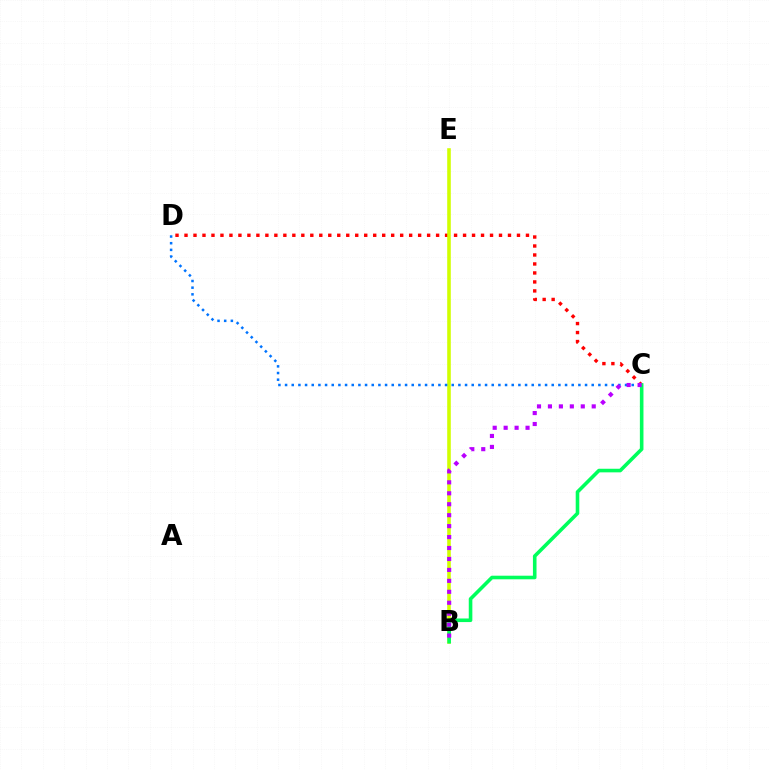{('C', 'D'): [{'color': '#ff0000', 'line_style': 'dotted', 'thickness': 2.44}, {'color': '#0074ff', 'line_style': 'dotted', 'thickness': 1.81}], ('B', 'E'): [{'color': '#d1ff00', 'line_style': 'solid', 'thickness': 2.58}], ('B', 'C'): [{'color': '#00ff5c', 'line_style': 'solid', 'thickness': 2.59}, {'color': '#b900ff', 'line_style': 'dotted', 'thickness': 2.97}]}